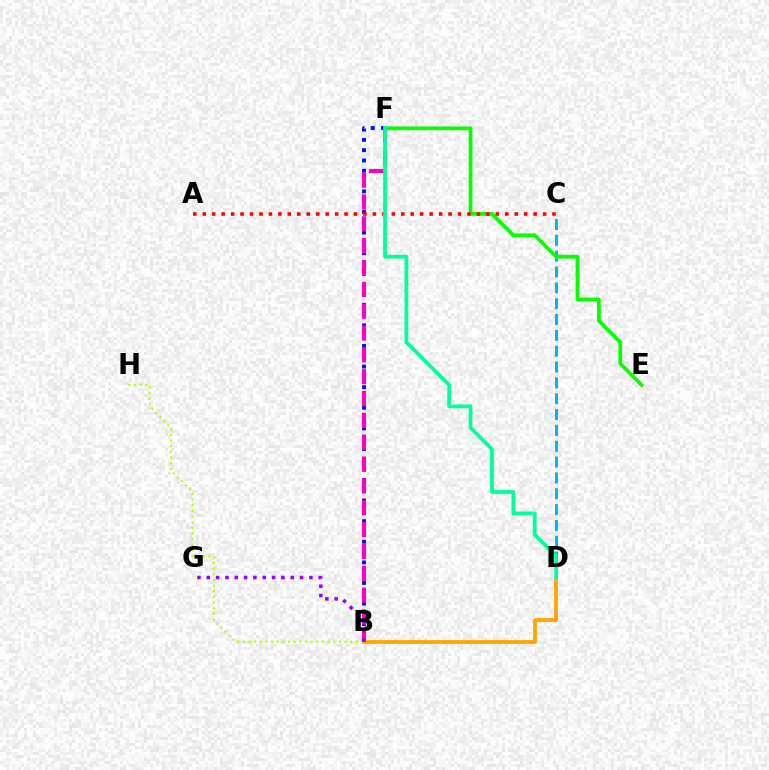{('B', 'D'): [{'color': '#ffa500', 'line_style': 'solid', 'thickness': 2.68}], ('B', 'F'): [{'color': '#0010ff', 'line_style': 'dotted', 'thickness': 2.8}, {'color': '#ff00bd', 'line_style': 'dashed', 'thickness': 2.97}], ('C', 'D'): [{'color': '#00b5ff', 'line_style': 'dashed', 'thickness': 2.15}], ('B', 'H'): [{'color': '#b3ff00', 'line_style': 'dotted', 'thickness': 1.54}], ('E', 'F'): [{'color': '#08ff00', 'line_style': 'solid', 'thickness': 2.68}], ('A', 'C'): [{'color': '#ff0000', 'line_style': 'dotted', 'thickness': 2.57}], ('D', 'F'): [{'color': '#00ff9d', 'line_style': 'solid', 'thickness': 2.7}], ('B', 'G'): [{'color': '#9b00ff', 'line_style': 'dotted', 'thickness': 2.53}]}